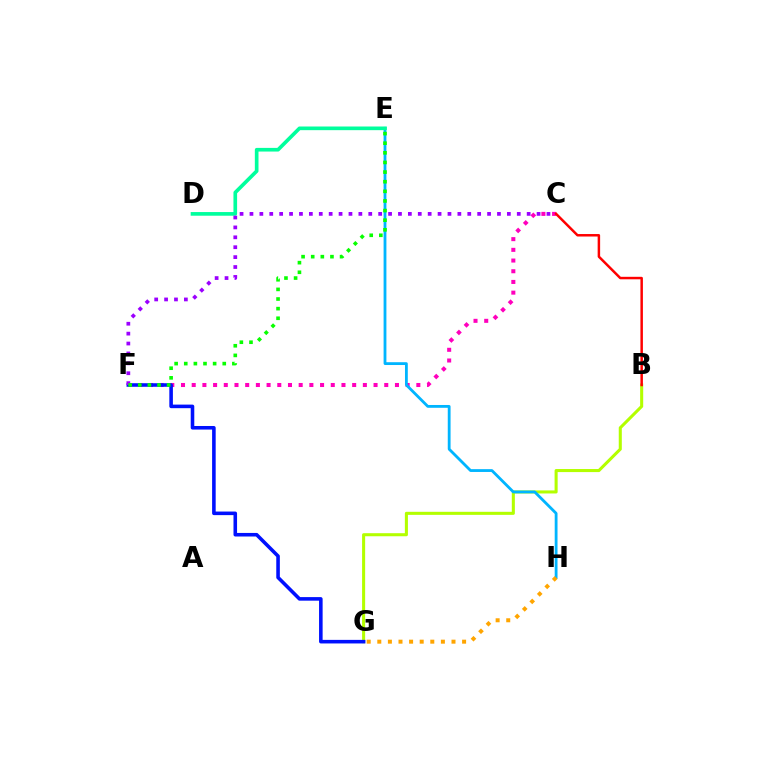{('B', 'G'): [{'color': '#b3ff00', 'line_style': 'solid', 'thickness': 2.2}], ('C', 'F'): [{'color': '#ff00bd', 'line_style': 'dotted', 'thickness': 2.91}, {'color': '#9b00ff', 'line_style': 'dotted', 'thickness': 2.69}], ('F', 'G'): [{'color': '#0010ff', 'line_style': 'solid', 'thickness': 2.57}], ('E', 'H'): [{'color': '#00b5ff', 'line_style': 'solid', 'thickness': 2.02}], ('D', 'E'): [{'color': '#00ff9d', 'line_style': 'solid', 'thickness': 2.63}], ('B', 'C'): [{'color': '#ff0000', 'line_style': 'solid', 'thickness': 1.79}], ('G', 'H'): [{'color': '#ffa500', 'line_style': 'dotted', 'thickness': 2.88}], ('E', 'F'): [{'color': '#08ff00', 'line_style': 'dotted', 'thickness': 2.61}]}